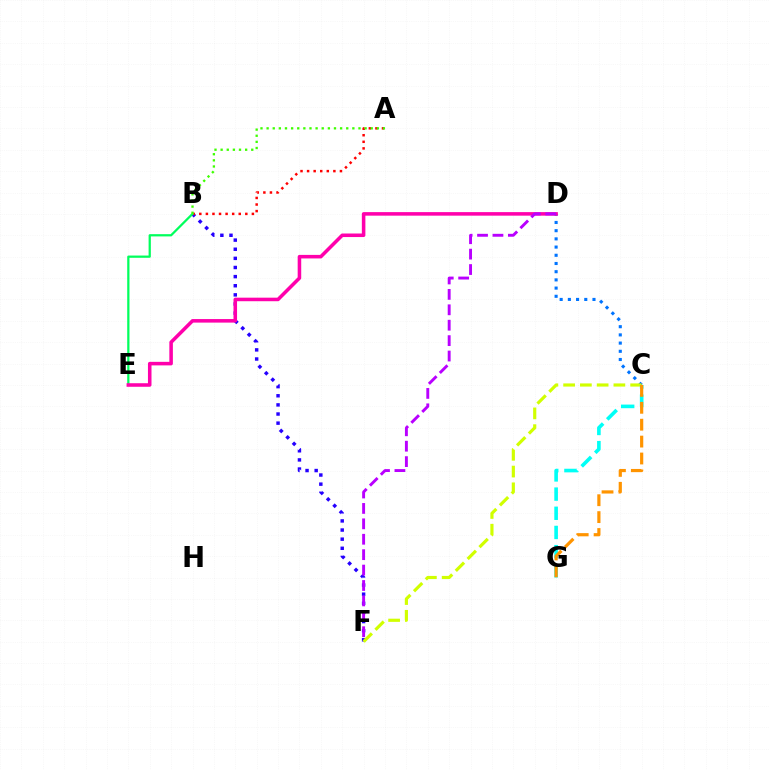{('B', 'F'): [{'color': '#2500ff', 'line_style': 'dotted', 'thickness': 2.48}], ('C', 'D'): [{'color': '#0074ff', 'line_style': 'dotted', 'thickness': 2.23}], ('C', 'F'): [{'color': '#d1ff00', 'line_style': 'dashed', 'thickness': 2.28}], ('A', 'B'): [{'color': '#ff0000', 'line_style': 'dotted', 'thickness': 1.79}, {'color': '#3dff00', 'line_style': 'dotted', 'thickness': 1.66}], ('B', 'E'): [{'color': '#00ff5c', 'line_style': 'solid', 'thickness': 1.62}], ('C', 'G'): [{'color': '#00fff6', 'line_style': 'dashed', 'thickness': 2.61}, {'color': '#ff9400', 'line_style': 'dashed', 'thickness': 2.3}], ('D', 'E'): [{'color': '#ff00ac', 'line_style': 'solid', 'thickness': 2.55}], ('D', 'F'): [{'color': '#b900ff', 'line_style': 'dashed', 'thickness': 2.09}]}